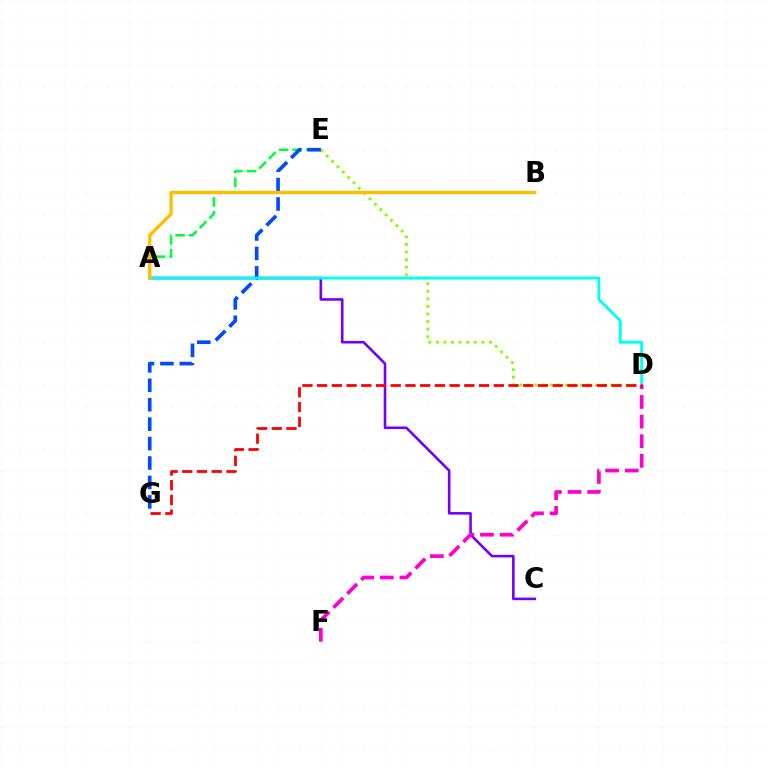{('D', 'E'): [{'color': '#84ff00', 'line_style': 'dotted', 'thickness': 2.06}], ('A', 'E'): [{'color': '#00ff39', 'line_style': 'dashed', 'thickness': 1.86}], ('A', 'C'): [{'color': '#7200ff', 'line_style': 'solid', 'thickness': 1.87}], ('E', 'G'): [{'color': '#004bff', 'line_style': 'dashed', 'thickness': 2.64}], ('A', 'D'): [{'color': '#00fff6', 'line_style': 'solid', 'thickness': 2.11}], ('D', 'F'): [{'color': '#ff00cf', 'line_style': 'dashed', 'thickness': 2.67}], ('A', 'B'): [{'color': '#ffbd00', 'line_style': 'solid', 'thickness': 2.41}], ('D', 'G'): [{'color': '#ff0000', 'line_style': 'dashed', 'thickness': 2.0}]}